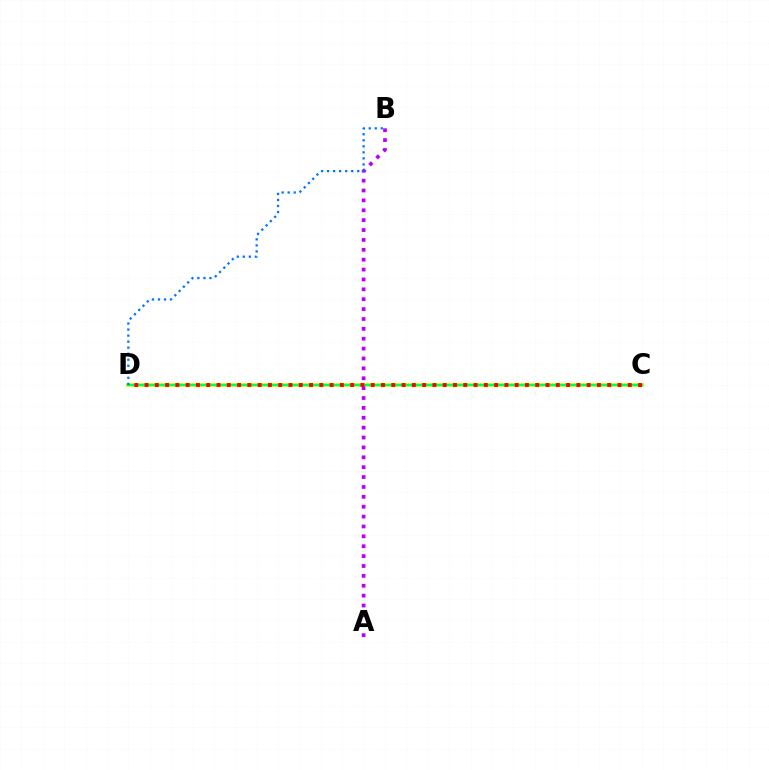{('C', 'D'): [{'color': '#d1ff00', 'line_style': 'solid', 'thickness': 2.74}, {'color': '#00ff5c', 'line_style': 'solid', 'thickness': 1.54}, {'color': '#ff0000', 'line_style': 'dotted', 'thickness': 2.79}], ('A', 'B'): [{'color': '#b900ff', 'line_style': 'dotted', 'thickness': 2.68}], ('B', 'D'): [{'color': '#0074ff', 'line_style': 'dotted', 'thickness': 1.64}]}